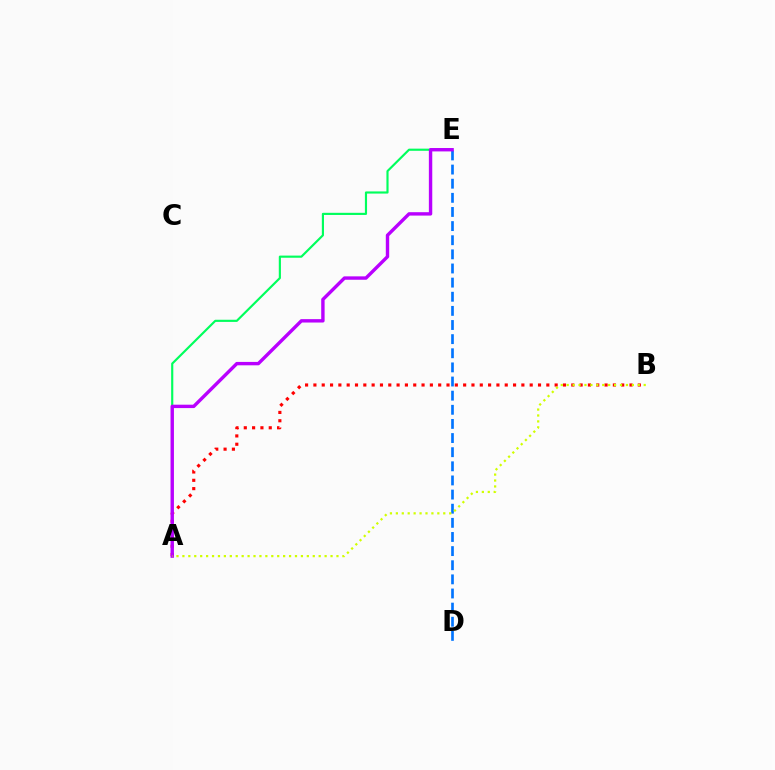{('D', 'E'): [{'color': '#0074ff', 'line_style': 'dashed', 'thickness': 1.92}], ('A', 'E'): [{'color': '#00ff5c', 'line_style': 'solid', 'thickness': 1.55}, {'color': '#b900ff', 'line_style': 'solid', 'thickness': 2.44}], ('A', 'B'): [{'color': '#ff0000', 'line_style': 'dotted', 'thickness': 2.26}, {'color': '#d1ff00', 'line_style': 'dotted', 'thickness': 1.61}]}